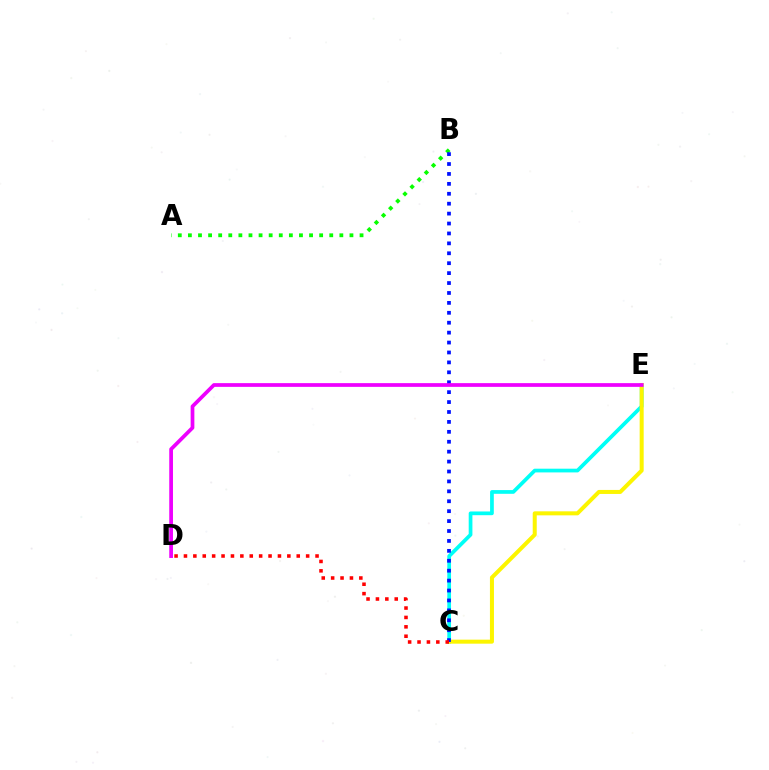{('C', 'E'): [{'color': '#00fff6', 'line_style': 'solid', 'thickness': 2.68}, {'color': '#fcf500', 'line_style': 'solid', 'thickness': 2.89}], ('A', 'B'): [{'color': '#08ff00', 'line_style': 'dotted', 'thickness': 2.74}], ('B', 'C'): [{'color': '#0010ff', 'line_style': 'dotted', 'thickness': 2.7}], ('C', 'D'): [{'color': '#ff0000', 'line_style': 'dotted', 'thickness': 2.55}], ('D', 'E'): [{'color': '#ee00ff', 'line_style': 'solid', 'thickness': 2.69}]}